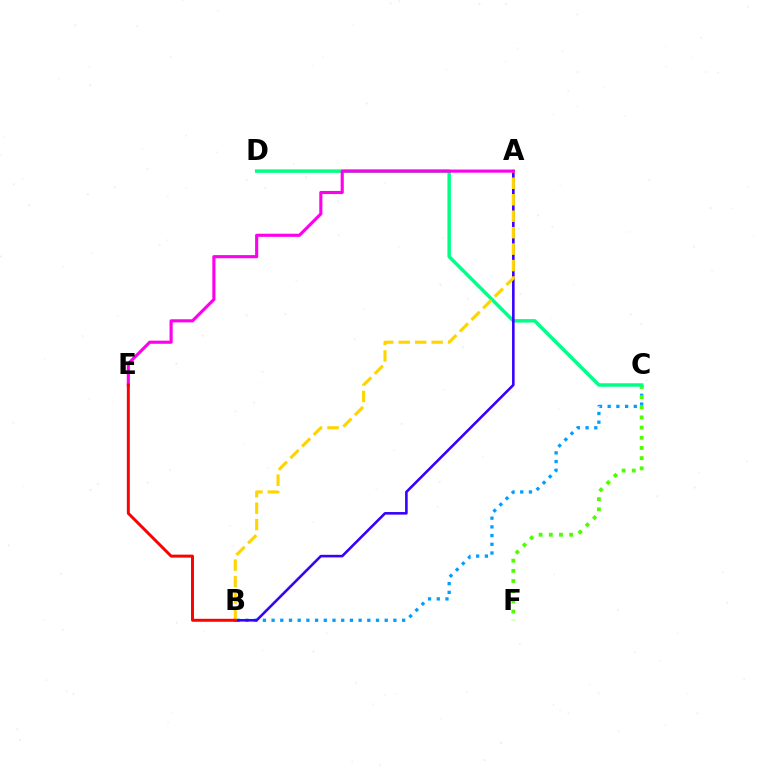{('B', 'C'): [{'color': '#009eff', 'line_style': 'dotted', 'thickness': 2.36}], ('C', 'F'): [{'color': '#4fff00', 'line_style': 'dotted', 'thickness': 2.76}], ('C', 'D'): [{'color': '#00ff86', 'line_style': 'solid', 'thickness': 2.49}], ('A', 'B'): [{'color': '#3700ff', 'line_style': 'solid', 'thickness': 1.86}, {'color': '#ffd500', 'line_style': 'dashed', 'thickness': 2.24}], ('A', 'E'): [{'color': '#ff00ed', 'line_style': 'solid', 'thickness': 2.25}], ('B', 'E'): [{'color': '#ff0000', 'line_style': 'solid', 'thickness': 2.13}]}